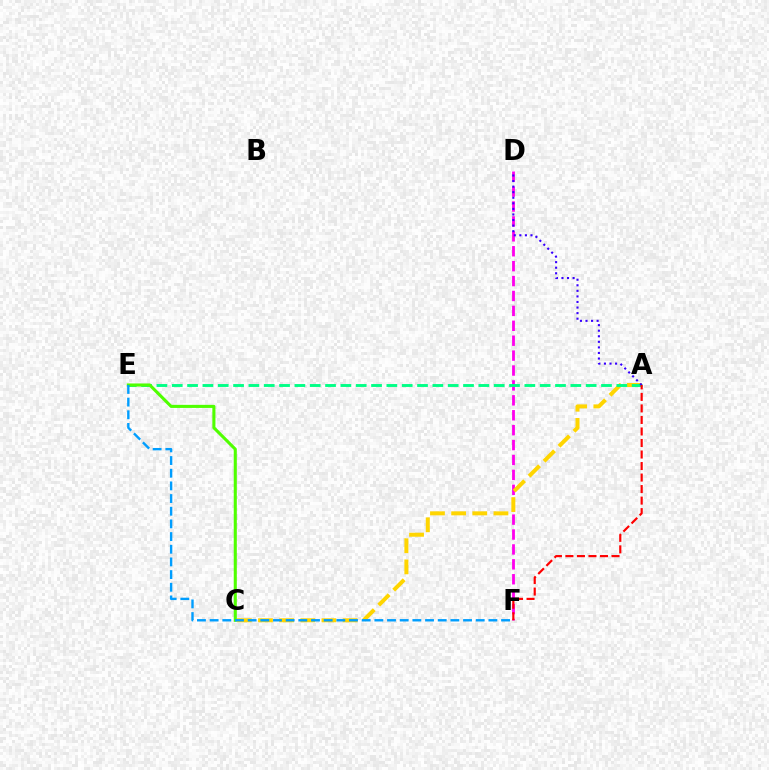{('D', 'F'): [{'color': '#ff00ed', 'line_style': 'dashed', 'thickness': 2.03}], ('A', 'C'): [{'color': '#ffd500', 'line_style': 'dashed', 'thickness': 2.87}], ('A', 'E'): [{'color': '#00ff86', 'line_style': 'dashed', 'thickness': 2.08}], ('A', 'D'): [{'color': '#3700ff', 'line_style': 'dotted', 'thickness': 1.51}], ('C', 'E'): [{'color': '#4fff00', 'line_style': 'solid', 'thickness': 2.21}], ('A', 'F'): [{'color': '#ff0000', 'line_style': 'dashed', 'thickness': 1.57}], ('E', 'F'): [{'color': '#009eff', 'line_style': 'dashed', 'thickness': 1.72}]}